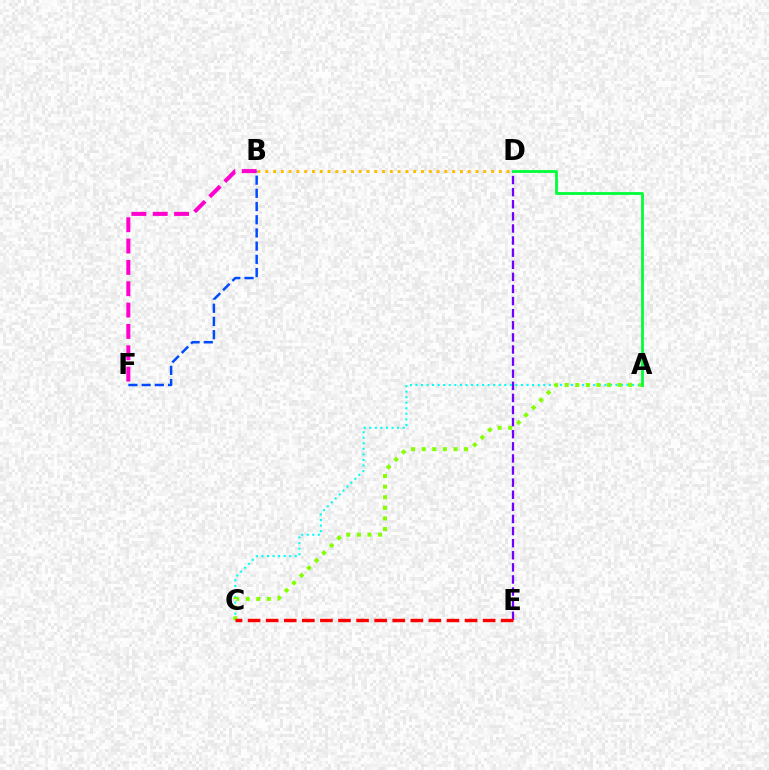{('D', 'E'): [{'color': '#7200ff', 'line_style': 'dashed', 'thickness': 1.64}], ('B', 'D'): [{'color': '#ffbd00', 'line_style': 'dotted', 'thickness': 2.12}], ('B', 'F'): [{'color': '#ff00cf', 'line_style': 'dashed', 'thickness': 2.9}, {'color': '#004bff', 'line_style': 'dashed', 'thickness': 1.79}], ('A', 'C'): [{'color': '#00fff6', 'line_style': 'dotted', 'thickness': 1.51}, {'color': '#84ff00', 'line_style': 'dotted', 'thickness': 2.88}], ('A', 'D'): [{'color': '#00ff39', 'line_style': 'solid', 'thickness': 2.02}], ('C', 'E'): [{'color': '#ff0000', 'line_style': 'dashed', 'thickness': 2.46}]}